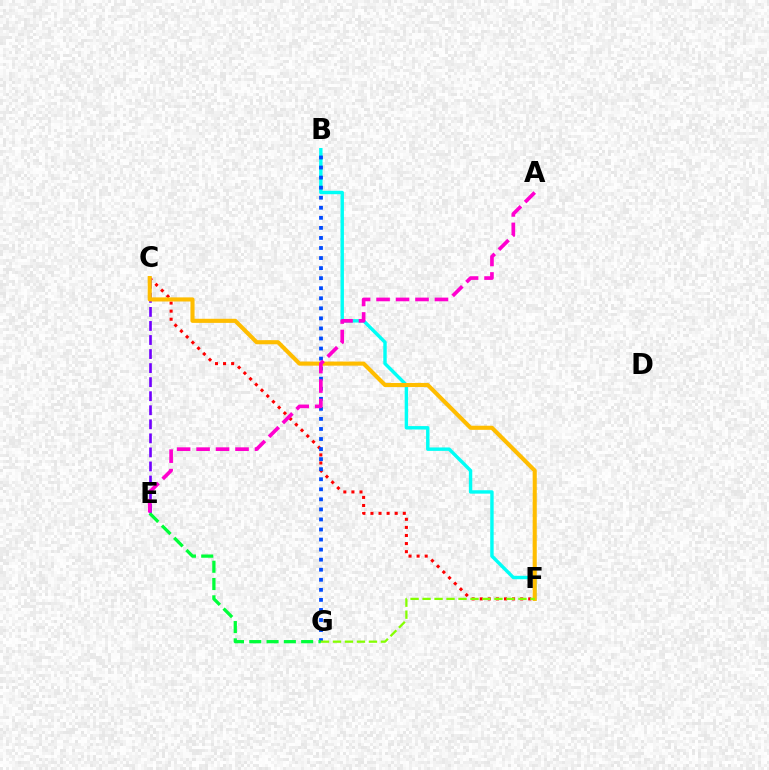{('C', 'F'): [{'color': '#ff0000', 'line_style': 'dotted', 'thickness': 2.2}, {'color': '#ffbd00', 'line_style': 'solid', 'thickness': 2.96}], ('B', 'F'): [{'color': '#00fff6', 'line_style': 'solid', 'thickness': 2.46}], ('B', 'G'): [{'color': '#004bff', 'line_style': 'dotted', 'thickness': 2.73}], ('C', 'E'): [{'color': '#7200ff', 'line_style': 'dashed', 'thickness': 1.91}], ('F', 'G'): [{'color': '#84ff00', 'line_style': 'dashed', 'thickness': 1.63}], ('E', 'G'): [{'color': '#00ff39', 'line_style': 'dashed', 'thickness': 2.35}], ('A', 'E'): [{'color': '#ff00cf', 'line_style': 'dashed', 'thickness': 2.65}]}